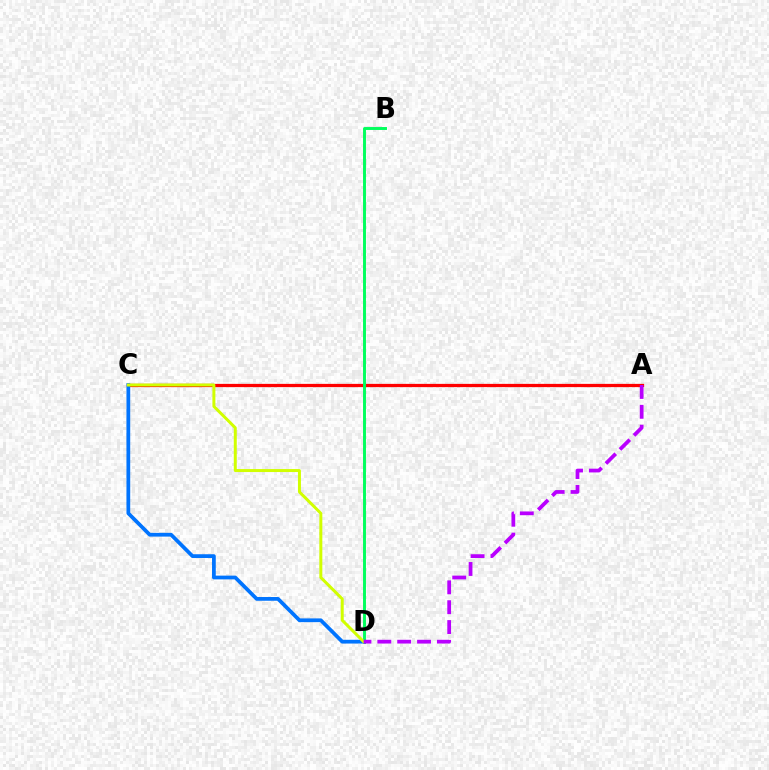{('A', 'C'): [{'color': '#ff0000', 'line_style': 'solid', 'thickness': 2.34}], ('B', 'D'): [{'color': '#00ff5c', 'line_style': 'solid', 'thickness': 2.11}], ('C', 'D'): [{'color': '#0074ff', 'line_style': 'solid', 'thickness': 2.7}, {'color': '#d1ff00', 'line_style': 'solid', 'thickness': 2.15}], ('A', 'D'): [{'color': '#b900ff', 'line_style': 'dashed', 'thickness': 2.7}]}